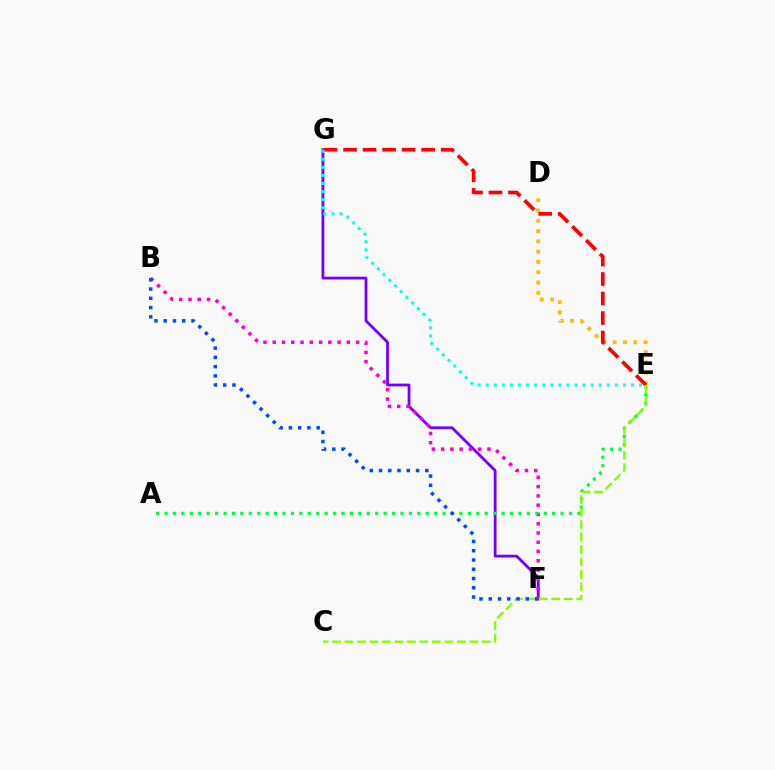{('F', 'G'): [{'color': '#7200ff', 'line_style': 'solid', 'thickness': 2.0}], ('B', 'F'): [{'color': '#ff00cf', 'line_style': 'dotted', 'thickness': 2.52}, {'color': '#004bff', 'line_style': 'dotted', 'thickness': 2.52}], ('D', 'E'): [{'color': '#ffbd00', 'line_style': 'dotted', 'thickness': 2.8}], ('E', 'G'): [{'color': '#ff0000', 'line_style': 'dashed', 'thickness': 2.65}, {'color': '#00fff6', 'line_style': 'dotted', 'thickness': 2.19}], ('A', 'E'): [{'color': '#00ff39', 'line_style': 'dotted', 'thickness': 2.29}], ('C', 'E'): [{'color': '#84ff00', 'line_style': 'dashed', 'thickness': 1.69}]}